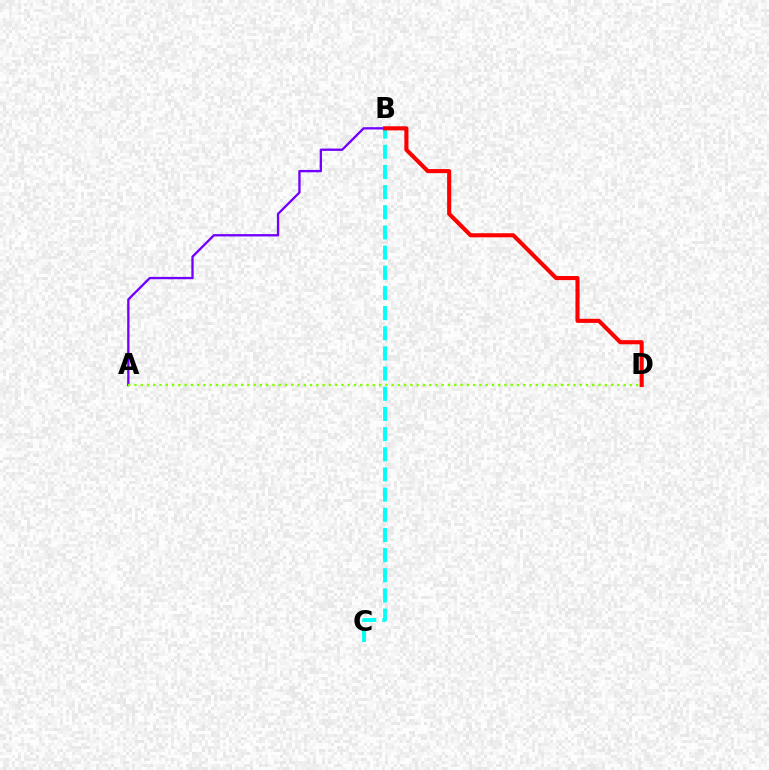{('B', 'C'): [{'color': '#00fff6', 'line_style': 'dashed', 'thickness': 2.74}], ('A', 'B'): [{'color': '#7200ff', 'line_style': 'solid', 'thickness': 1.68}], ('A', 'D'): [{'color': '#84ff00', 'line_style': 'dotted', 'thickness': 1.7}], ('B', 'D'): [{'color': '#ff0000', 'line_style': 'solid', 'thickness': 2.95}]}